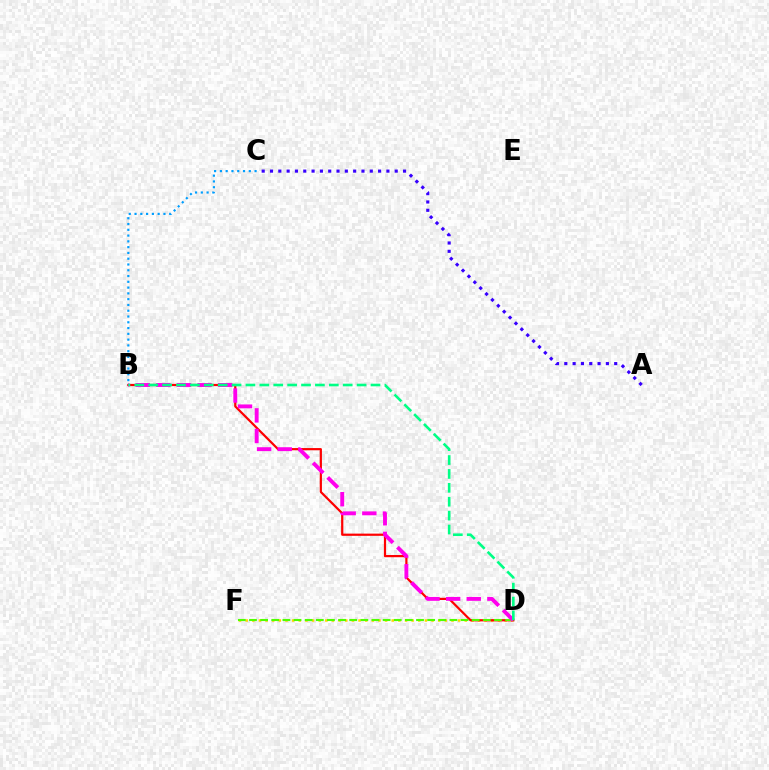{('D', 'F'): [{'color': '#ffd500', 'line_style': 'dotted', 'thickness': 1.8}, {'color': '#4fff00', 'line_style': 'dashed', 'thickness': 1.51}], ('B', 'D'): [{'color': '#ff0000', 'line_style': 'solid', 'thickness': 1.59}, {'color': '#ff00ed', 'line_style': 'dashed', 'thickness': 2.8}, {'color': '#00ff86', 'line_style': 'dashed', 'thickness': 1.89}], ('B', 'C'): [{'color': '#009eff', 'line_style': 'dotted', 'thickness': 1.57}], ('A', 'C'): [{'color': '#3700ff', 'line_style': 'dotted', 'thickness': 2.26}]}